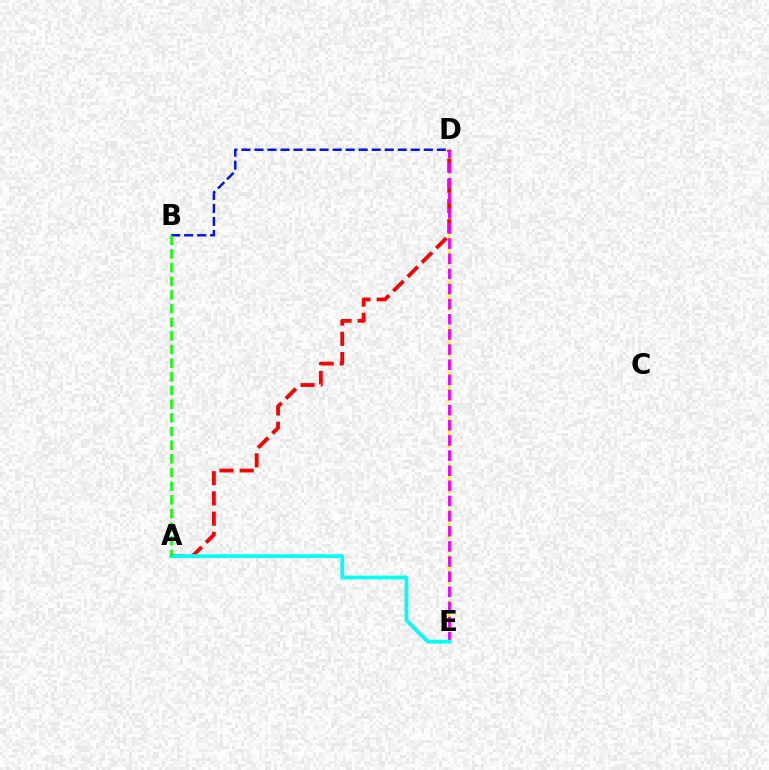{('D', 'E'): [{'color': '#fcf500', 'line_style': 'dashed', 'thickness': 1.55}, {'color': '#ee00ff', 'line_style': 'dashed', 'thickness': 2.06}], ('A', 'D'): [{'color': '#ff0000', 'line_style': 'dashed', 'thickness': 2.75}], ('B', 'D'): [{'color': '#0010ff', 'line_style': 'dashed', 'thickness': 1.77}], ('A', 'E'): [{'color': '#00fff6', 'line_style': 'solid', 'thickness': 2.69}], ('A', 'B'): [{'color': '#08ff00', 'line_style': 'dashed', 'thickness': 1.86}]}